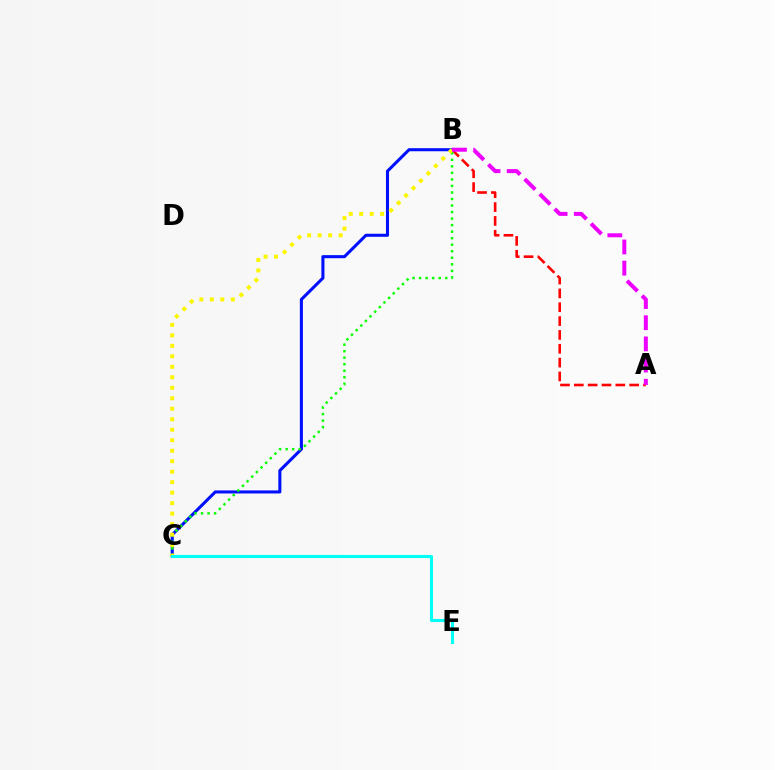{('B', 'C'): [{'color': '#0010ff', 'line_style': 'solid', 'thickness': 2.21}, {'color': '#08ff00', 'line_style': 'dotted', 'thickness': 1.77}, {'color': '#fcf500', 'line_style': 'dotted', 'thickness': 2.85}], ('A', 'B'): [{'color': '#ff0000', 'line_style': 'dashed', 'thickness': 1.88}, {'color': '#ee00ff', 'line_style': 'dashed', 'thickness': 2.88}], ('C', 'E'): [{'color': '#00fff6', 'line_style': 'solid', 'thickness': 2.2}]}